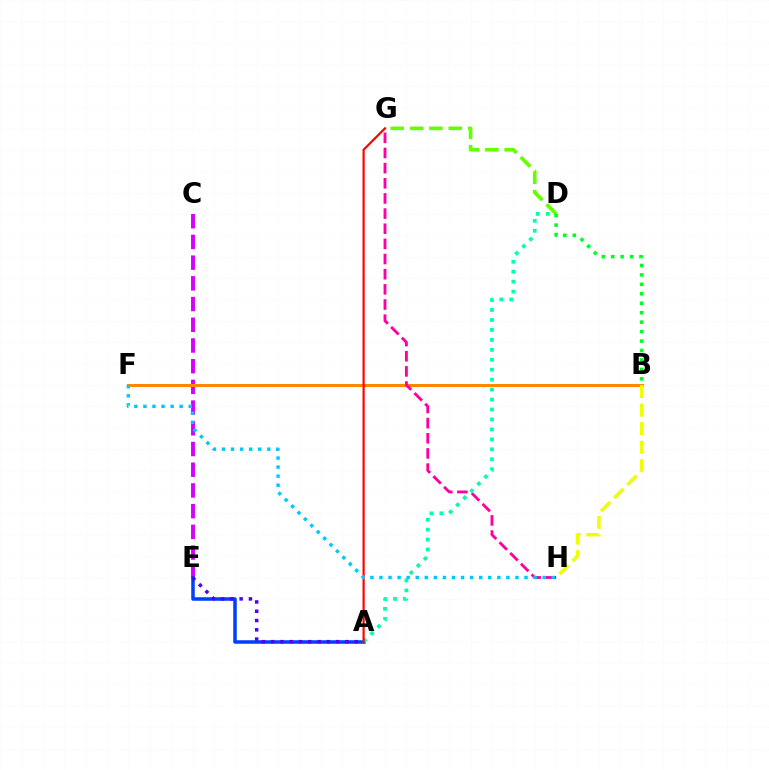{('D', 'G'): [{'color': '#66ff00', 'line_style': 'dashed', 'thickness': 2.63}], ('C', 'E'): [{'color': '#d600ff', 'line_style': 'dashed', 'thickness': 2.81}], ('B', 'F'): [{'color': '#ff8800', 'line_style': 'solid', 'thickness': 2.17}], ('A', 'E'): [{'color': '#003fff', 'line_style': 'solid', 'thickness': 2.53}, {'color': '#4f00ff', 'line_style': 'dotted', 'thickness': 2.52}], ('G', 'H'): [{'color': '#ff00a0', 'line_style': 'dashed', 'thickness': 2.06}], ('A', 'D'): [{'color': '#00ffaf', 'line_style': 'dotted', 'thickness': 2.7}], ('A', 'G'): [{'color': '#ff0000', 'line_style': 'solid', 'thickness': 1.57}], ('F', 'H'): [{'color': '#00c7ff', 'line_style': 'dotted', 'thickness': 2.46}], ('B', 'D'): [{'color': '#00ff27', 'line_style': 'dotted', 'thickness': 2.57}], ('B', 'H'): [{'color': '#eeff00', 'line_style': 'dashed', 'thickness': 2.52}]}